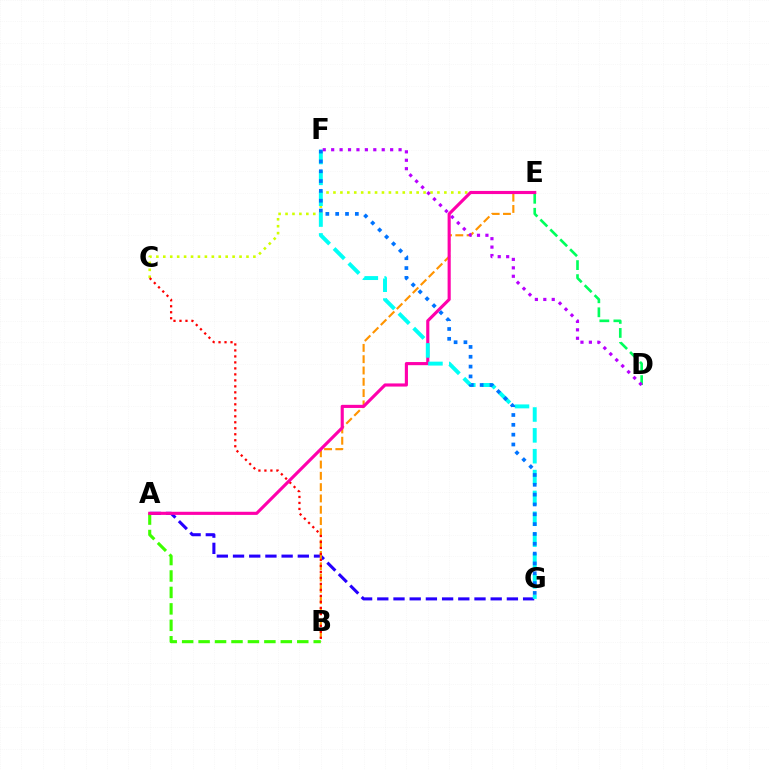{('C', 'E'): [{'color': '#d1ff00', 'line_style': 'dotted', 'thickness': 1.88}], ('A', 'G'): [{'color': '#2500ff', 'line_style': 'dashed', 'thickness': 2.2}], ('B', 'E'): [{'color': '#ff9400', 'line_style': 'dashed', 'thickness': 1.54}], ('A', 'B'): [{'color': '#3dff00', 'line_style': 'dashed', 'thickness': 2.23}], ('B', 'C'): [{'color': '#ff0000', 'line_style': 'dotted', 'thickness': 1.63}], ('D', 'E'): [{'color': '#00ff5c', 'line_style': 'dashed', 'thickness': 1.9}], ('A', 'E'): [{'color': '#ff00ac', 'line_style': 'solid', 'thickness': 2.25}], ('F', 'G'): [{'color': '#00fff6', 'line_style': 'dashed', 'thickness': 2.83}, {'color': '#0074ff', 'line_style': 'dotted', 'thickness': 2.67}], ('D', 'F'): [{'color': '#b900ff', 'line_style': 'dotted', 'thickness': 2.29}]}